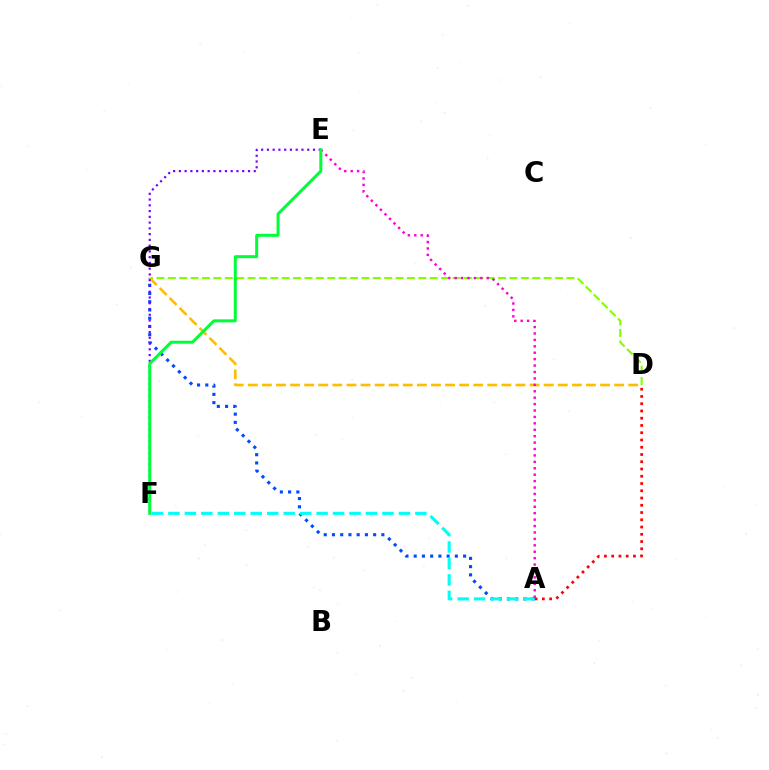{('A', 'D'): [{'color': '#ff0000', 'line_style': 'dotted', 'thickness': 1.97}], ('A', 'G'): [{'color': '#004bff', 'line_style': 'dotted', 'thickness': 2.24}], ('D', 'G'): [{'color': '#84ff00', 'line_style': 'dashed', 'thickness': 1.55}, {'color': '#ffbd00', 'line_style': 'dashed', 'thickness': 1.91}], ('A', 'F'): [{'color': '#00fff6', 'line_style': 'dashed', 'thickness': 2.24}], ('E', 'F'): [{'color': '#7200ff', 'line_style': 'dotted', 'thickness': 1.56}, {'color': '#00ff39', 'line_style': 'solid', 'thickness': 2.17}], ('A', 'E'): [{'color': '#ff00cf', 'line_style': 'dotted', 'thickness': 1.74}]}